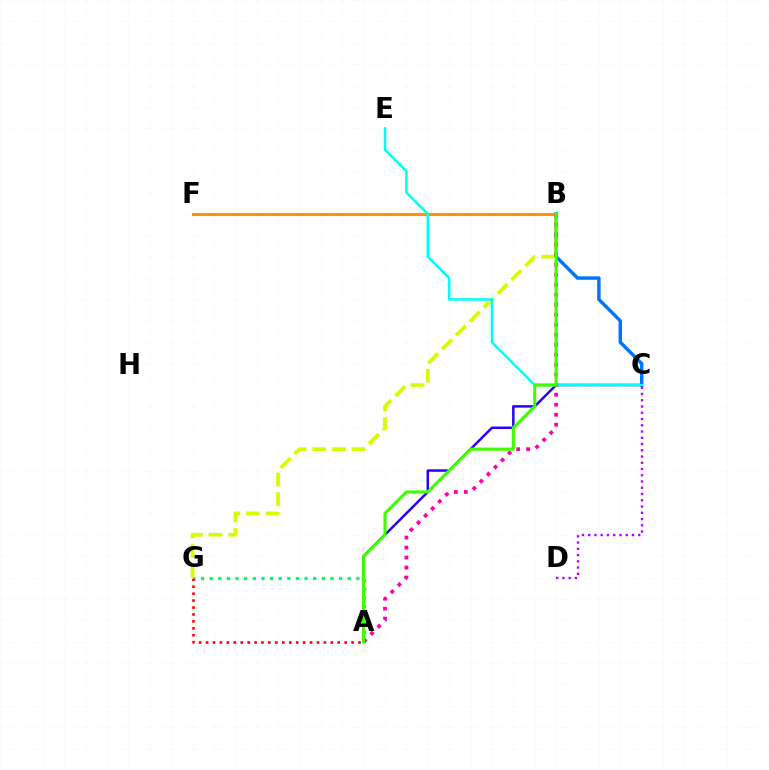{('B', 'C'): [{'color': '#0074ff', 'line_style': 'solid', 'thickness': 2.47}], ('B', 'F'): [{'color': '#ff9400', 'line_style': 'solid', 'thickness': 2.21}], ('A', 'C'): [{'color': '#2500ff', 'line_style': 'solid', 'thickness': 1.78}], ('A', 'G'): [{'color': '#00ff5c', 'line_style': 'dotted', 'thickness': 2.34}, {'color': '#ff0000', 'line_style': 'dotted', 'thickness': 1.88}], ('B', 'G'): [{'color': '#d1ff00', 'line_style': 'dashed', 'thickness': 2.67}], ('C', 'E'): [{'color': '#00fff6', 'line_style': 'solid', 'thickness': 1.82}], ('A', 'B'): [{'color': '#ff00ac', 'line_style': 'dotted', 'thickness': 2.72}, {'color': '#3dff00', 'line_style': 'solid', 'thickness': 2.24}], ('C', 'D'): [{'color': '#b900ff', 'line_style': 'dotted', 'thickness': 1.7}]}